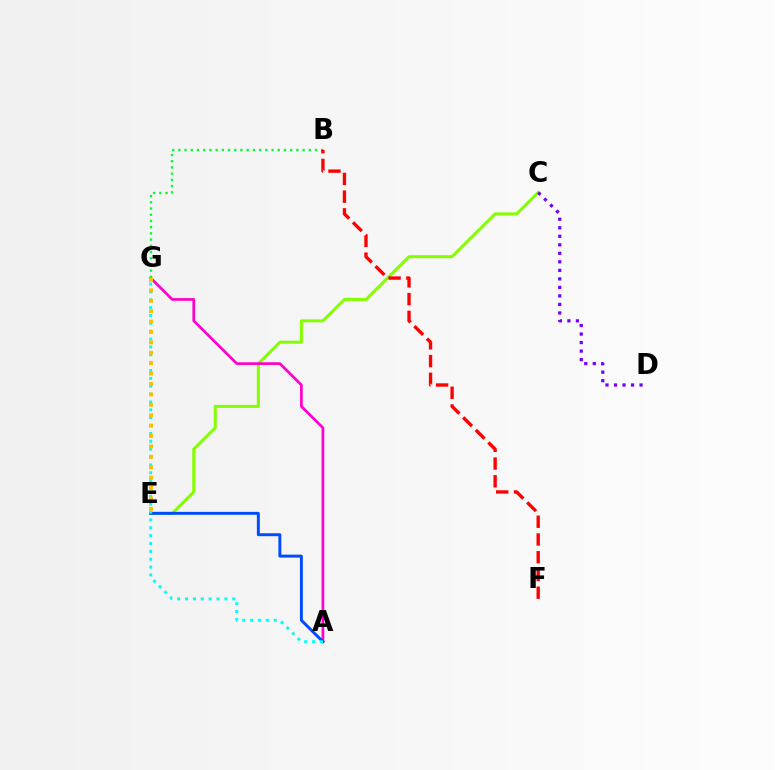{('C', 'E'): [{'color': '#84ff00', 'line_style': 'solid', 'thickness': 2.17}], ('A', 'G'): [{'color': '#ff00cf', 'line_style': 'solid', 'thickness': 1.95}, {'color': '#00fff6', 'line_style': 'dotted', 'thickness': 2.14}], ('B', 'G'): [{'color': '#00ff39', 'line_style': 'dotted', 'thickness': 1.69}], ('B', 'F'): [{'color': '#ff0000', 'line_style': 'dashed', 'thickness': 2.41}], ('C', 'D'): [{'color': '#7200ff', 'line_style': 'dotted', 'thickness': 2.32}], ('A', 'E'): [{'color': '#004bff', 'line_style': 'solid', 'thickness': 2.12}], ('E', 'G'): [{'color': '#ffbd00', 'line_style': 'dotted', 'thickness': 2.83}]}